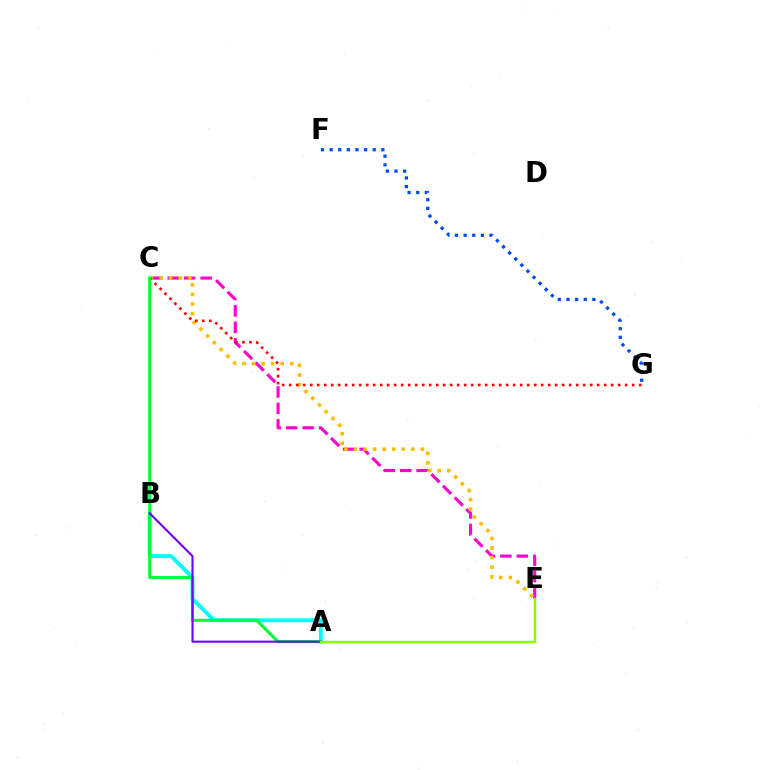{('F', 'G'): [{'color': '#004bff', 'line_style': 'dotted', 'thickness': 2.34}], ('A', 'B'): [{'color': '#00fff6', 'line_style': 'solid', 'thickness': 2.78}, {'color': '#7200ff', 'line_style': 'solid', 'thickness': 1.5}], ('C', 'E'): [{'color': '#ff00cf', 'line_style': 'dashed', 'thickness': 2.24}, {'color': '#ffbd00', 'line_style': 'dotted', 'thickness': 2.6}], ('C', 'G'): [{'color': '#ff0000', 'line_style': 'dotted', 'thickness': 1.9}], ('A', 'C'): [{'color': '#00ff39', 'line_style': 'solid', 'thickness': 2.21}], ('A', 'E'): [{'color': '#84ff00', 'line_style': 'solid', 'thickness': 1.77}]}